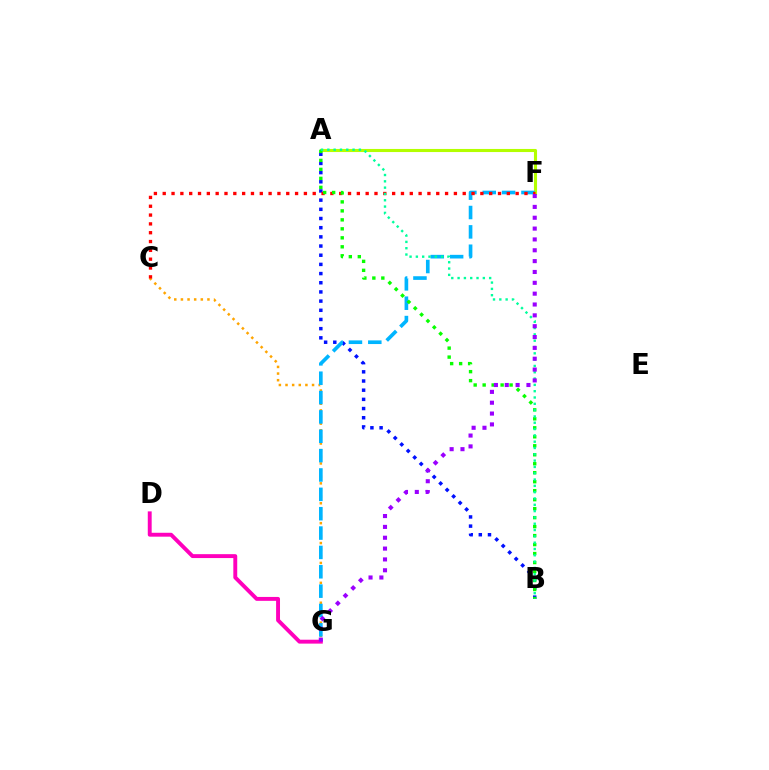{('A', 'B'): [{'color': '#0010ff', 'line_style': 'dotted', 'thickness': 2.49}, {'color': '#08ff00', 'line_style': 'dotted', 'thickness': 2.44}, {'color': '#00ff9d', 'line_style': 'dotted', 'thickness': 1.71}], ('C', 'G'): [{'color': '#ffa500', 'line_style': 'dotted', 'thickness': 1.8}], ('A', 'F'): [{'color': '#b3ff00', 'line_style': 'solid', 'thickness': 2.23}], ('F', 'G'): [{'color': '#00b5ff', 'line_style': 'dashed', 'thickness': 2.63}, {'color': '#9b00ff', 'line_style': 'dotted', 'thickness': 2.95}], ('C', 'F'): [{'color': '#ff0000', 'line_style': 'dotted', 'thickness': 2.4}], ('D', 'G'): [{'color': '#ff00bd', 'line_style': 'solid', 'thickness': 2.81}]}